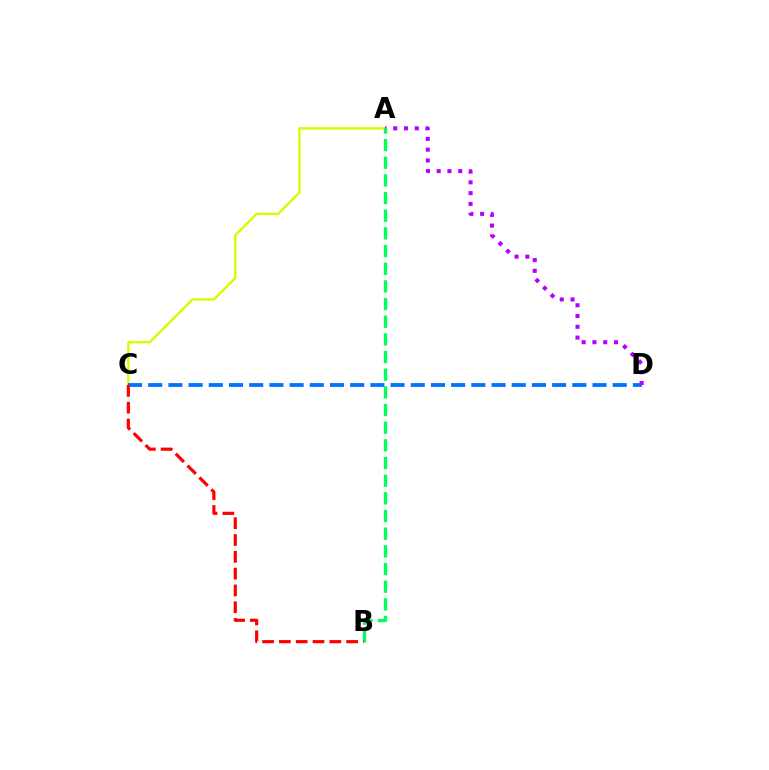{('A', 'C'): [{'color': '#d1ff00', 'line_style': 'solid', 'thickness': 1.7}], ('C', 'D'): [{'color': '#0074ff', 'line_style': 'dashed', 'thickness': 2.74}], ('A', 'D'): [{'color': '#b900ff', 'line_style': 'dotted', 'thickness': 2.93}], ('A', 'B'): [{'color': '#00ff5c', 'line_style': 'dashed', 'thickness': 2.4}], ('B', 'C'): [{'color': '#ff0000', 'line_style': 'dashed', 'thickness': 2.28}]}